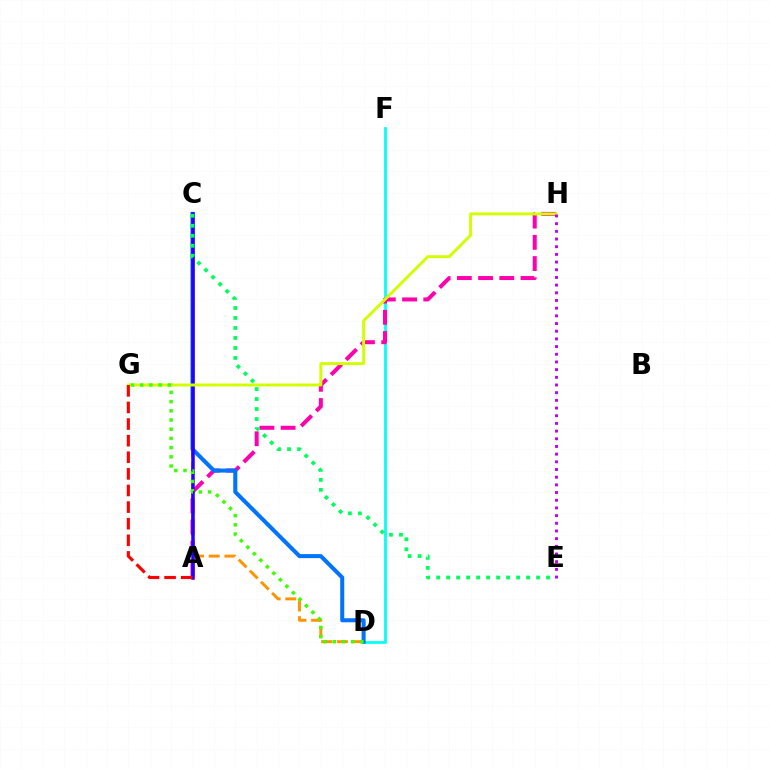{('D', 'F'): [{'color': '#00fff6', 'line_style': 'solid', 'thickness': 1.98}], ('C', 'D'): [{'color': '#ff9400', 'line_style': 'dashed', 'thickness': 2.14}, {'color': '#0074ff', 'line_style': 'solid', 'thickness': 2.91}], ('A', 'H'): [{'color': '#ff00ac', 'line_style': 'dashed', 'thickness': 2.88}], ('A', 'C'): [{'color': '#2500ff', 'line_style': 'solid', 'thickness': 2.53}], ('G', 'H'): [{'color': '#d1ff00', 'line_style': 'solid', 'thickness': 2.11}], ('A', 'G'): [{'color': '#ff0000', 'line_style': 'dashed', 'thickness': 2.26}], ('C', 'E'): [{'color': '#00ff5c', 'line_style': 'dotted', 'thickness': 2.72}], ('E', 'H'): [{'color': '#b900ff', 'line_style': 'dotted', 'thickness': 2.09}], ('D', 'G'): [{'color': '#3dff00', 'line_style': 'dotted', 'thickness': 2.5}]}